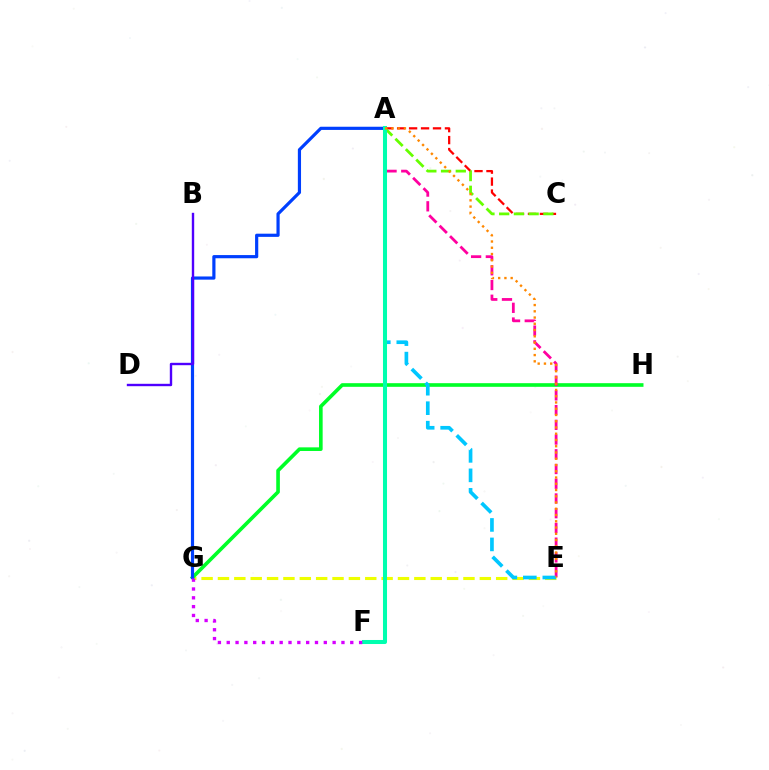{('E', 'G'): [{'color': '#eeff00', 'line_style': 'dashed', 'thickness': 2.22}], ('G', 'H'): [{'color': '#00ff27', 'line_style': 'solid', 'thickness': 2.61}], ('A', 'G'): [{'color': '#003fff', 'line_style': 'solid', 'thickness': 2.29}], ('A', 'E'): [{'color': '#ff00a0', 'line_style': 'dashed', 'thickness': 2.0}, {'color': '#00c7ff', 'line_style': 'dashed', 'thickness': 2.65}, {'color': '#ff8800', 'line_style': 'dotted', 'thickness': 1.7}], ('B', 'D'): [{'color': '#4f00ff', 'line_style': 'solid', 'thickness': 1.72}], ('A', 'C'): [{'color': '#ff0000', 'line_style': 'dashed', 'thickness': 1.62}, {'color': '#66ff00', 'line_style': 'dashed', 'thickness': 2.0}], ('A', 'F'): [{'color': '#00ffaf', 'line_style': 'solid', 'thickness': 2.91}], ('F', 'G'): [{'color': '#d600ff', 'line_style': 'dotted', 'thickness': 2.4}]}